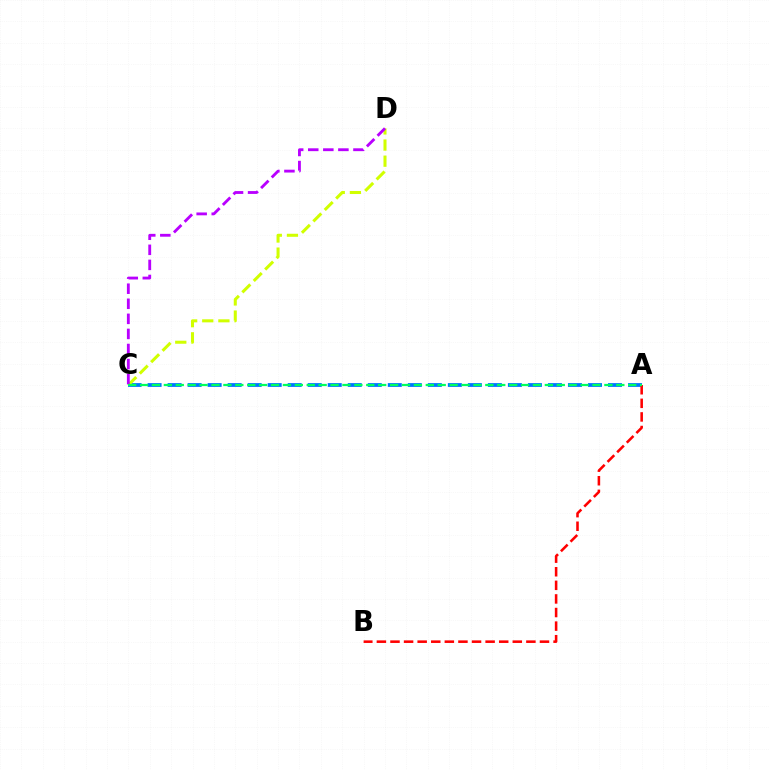{('A', 'C'): [{'color': '#0074ff', 'line_style': 'dashed', 'thickness': 2.72}, {'color': '#00ff5c', 'line_style': 'dashed', 'thickness': 1.62}], ('A', 'B'): [{'color': '#ff0000', 'line_style': 'dashed', 'thickness': 1.85}], ('C', 'D'): [{'color': '#d1ff00', 'line_style': 'dashed', 'thickness': 2.19}, {'color': '#b900ff', 'line_style': 'dashed', 'thickness': 2.05}]}